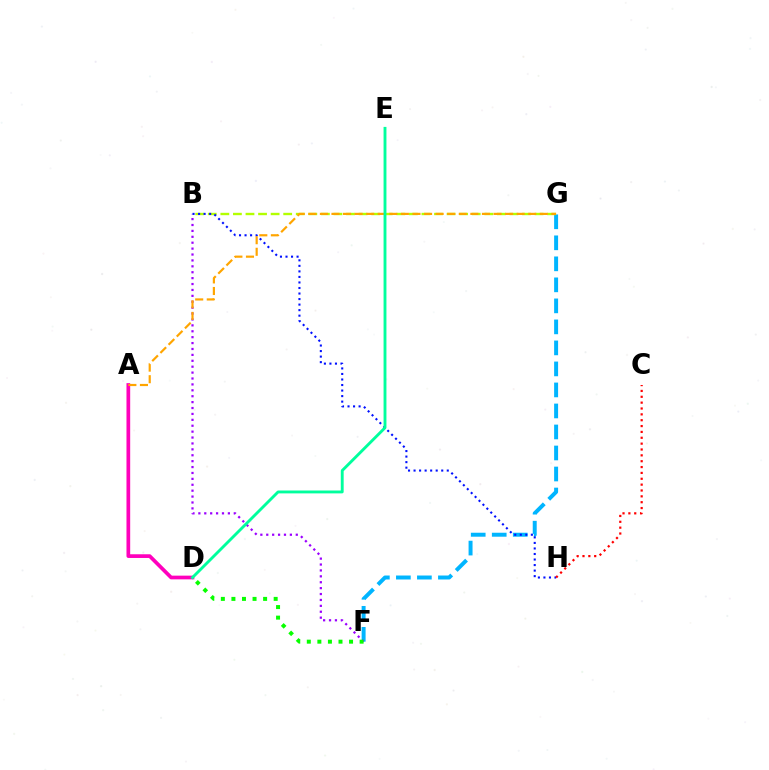{('F', 'G'): [{'color': '#00b5ff', 'line_style': 'dashed', 'thickness': 2.86}], ('B', 'G'): [{'color': '#b3ff00', 'line_style': 'dashed', 'thickness': 1.71}], ('B', 'F'): [{'color': '#9b00ff', 'line_style': 'dotted', 'thickness': 1.6}], ('A', 'D'): [{'color': '#ff00bd', 'line_style': 'solid', 'thickness': 2.67}], ('B', 'H'): [{'color': '#0010ff', 'line_style': 'dotted', 'thickness': 1.5}], ('D', 'F'): [{'color': '#08ff00', 'line_style': 'dotted', 'thickness': 2.87}], ('A', 'G'): [{'color': '#ffa500', 'line_style': 'dashed', 'thickness': 1.57}], ('C', 'H'): [{'color': '#ff0000', 'line_style': 'dotted', 'thickness': 1.59}], ('D', 'E'): [{'color': '#00ff9d', 'line_style': 'solid', 'thickness': 2.07}]}